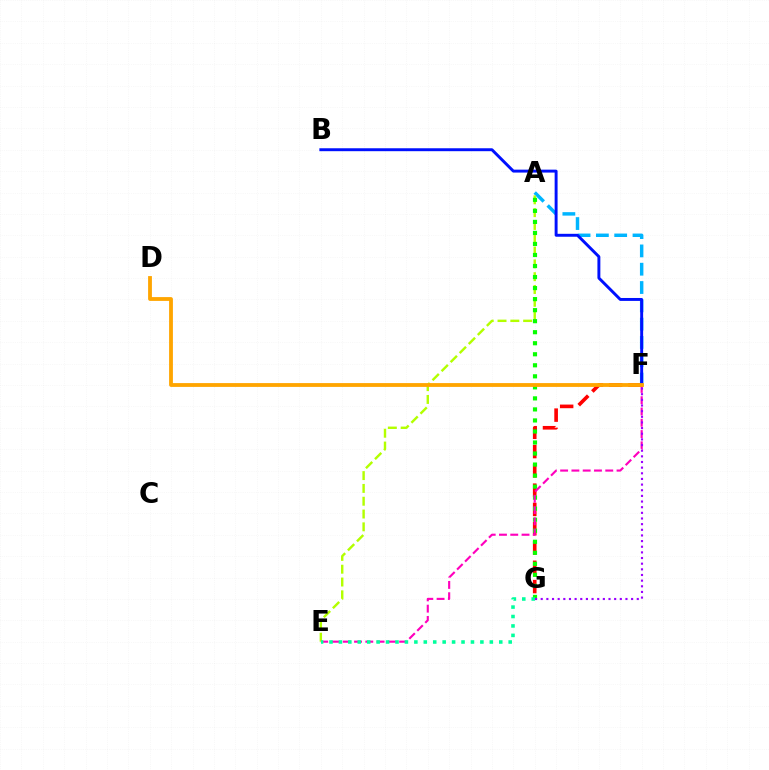{('F', 'G'): [{'color': '#ff0000', 'line_style': 'dashed', 'thickness': 2.62}, {'color': '#9b00ff', 'line_style': 'dotted', 'thickness': 1.54}], ('A', 'F'): [{'color': '#00b5ff', 'line_style': 'dashed', 'thickness': 2.49}], ('A', 'E'): [{'color': '#b3ff00', 'line_style': 'dashed', 'thickness': 1.74}], ('B', 'F'): [{'color': '#0010ff', 'line_style': 'solid', 'thickness': 2.11}], ('A', 'G'): [{'color': '#08ff00', 'line_style': 'dotted', 'thickness': 3.0}], ('E', 'F'): [{'color': '#ff00bd', 'line_style': 'dashed', 'thickness': 1.53}], ('E', 'G'): [{'color': '#00ff9d', 'line_style': 'dotted', 'thickness': 2.56}], ('D', 'F'): [{'color': '#ffa500', 'line_style': 'solid', 'thickness': 2.74}]}